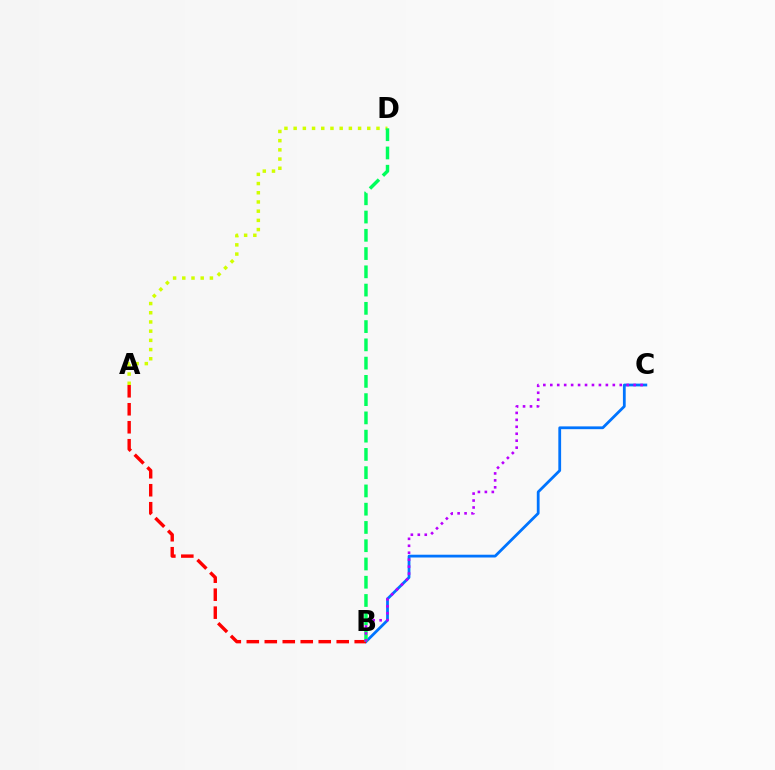{('A', 'D'): [{'color': '#d1ff00', 'line_style': 'dotted', 'thickness': 2.5}], ('B', 'C'): [{'color': '#0074ff', 'line_style': 'solid', 'thickness': 2.0}, {'color': '#b900ff', 'line_style': 'dotted', 'thickness': 1.89}], ('A', 'B'): [{'color': '#ff0000', 'line_style': 'dashed', 'thickness': 2.44}], ('B', 'D'): [{'color': '#00ff5c', 'line_style': 'dashed', 'thickness': 2.48}]}